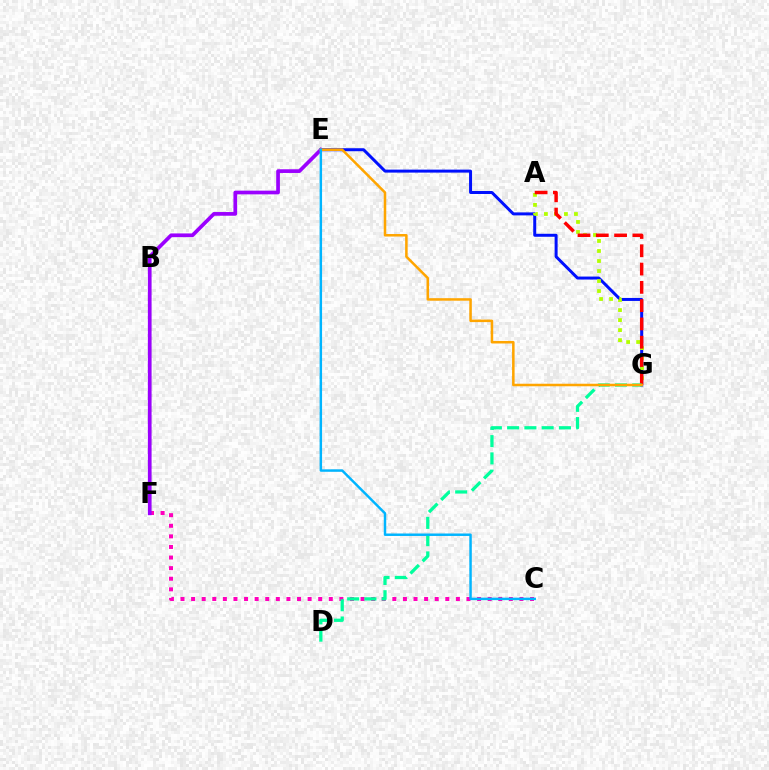{('E', 'G'): [{'color': '#0010ff', 'line_style': 'solid', 'thickness': 2.15}, {'color': '#ffa500', 'line_style': 'solid', 'thickness': 1.82}], ('A', 'G'): [{'color': '#b3ff00', 'line_style': 'dotted', 'thickness': 2.72}, {'color': '#ff0000', 'line_style': 'dashed', 'thickness': 2.48}], ('B', 'F'): [{'color': '#08ff00', 'line_style': 'dashed', 'thickness': 1.53}], ('C', 'F'): [{'color': '#ff00bd', 'line_style': 'dotted', 'thickness': 2.88}], ('D', 'G'): [{'color': '#00ff9d', 'line_style': 'dashed', 'thickness': 2.35}], ('E', 'F'): [{'color': '#9b00ff', 'line_style': 'solid', 'thickness': 2.66}], ('C', 'E'): [{'color': '#00b5ff', 'line_style': 'solid', 'thickness': 1.77}]}